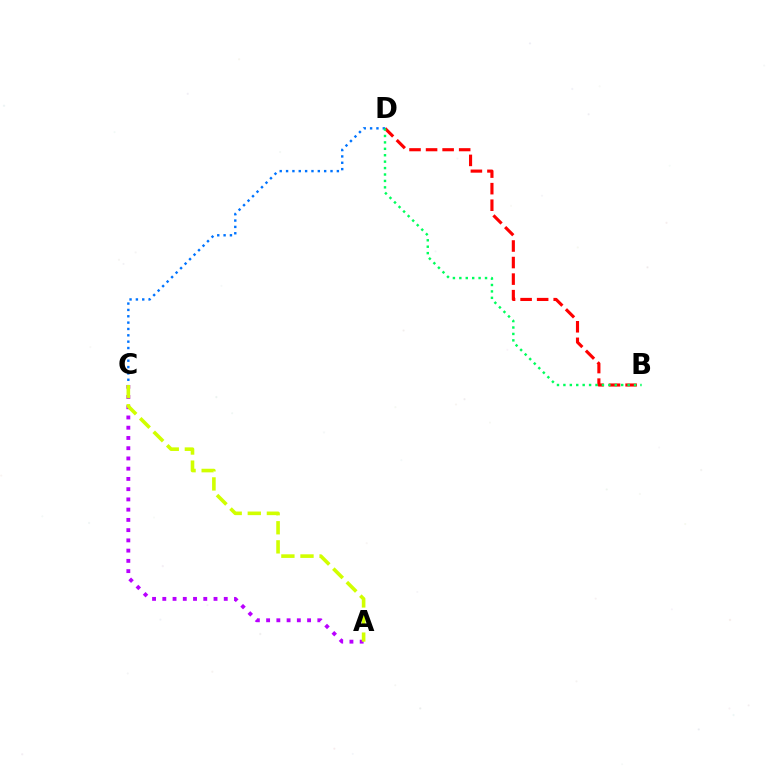{('B', 'D'): [{'color': '#ff0000', 'line_style': 'dashed', 'thickness': 2.25}, {'color': '#00ff5c', 'line_style': 'dotted', 'thickness': 1.75}], ('A', 'C'): [{'color': '#b900ff', 'line_style': 'dotted', 'thickness': 2.78}, {'color': '#d1ff00', 'line_style': 'dashed', 'thickness': 2.59}], ('C', 'D'): [{'color': '#0074ff', 'line_style': 'dotted', 'thickness': 1.72}]}